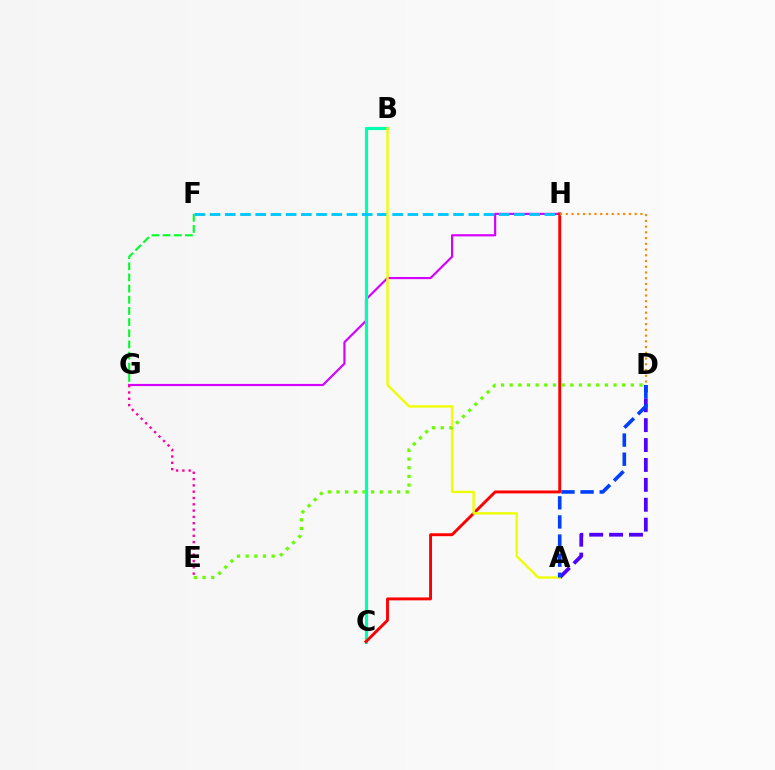{('A', 'D'): [{'color': '#4f00ff', 'line_style': 'dashed', 'thickness': 2.7}, {'color': '#003fff', 'line_style': 'dashed', 'thickness': 2.6}], ('G', 'H'): [{'color': '#d600ff', 'line_style': 'solid', 'thickness': 1.57}], ('F', 'G'): [{'color': '#00ff27', 'line_style': 'dashed', 'thickness': 1.52}], ('B', 'C'): [{'color': '#00ffaf', 'line_style': 'solid', 'thickness': 2.27}], ('C', 'H'): [{'color': '#ff0000', 'line_style': 'solid', 'thickness': 2.09}], ('F', 'H'): [{'color': '#00c7ff', 'line_style': 'dashed', 'thickness': 2.07}], ('A', 'B'): [{'color': '#eeff00', 'line_style': 'solid', 'thickness': 1.7}], ('D', 'H'): [{'color': '#ff8800', 'line_style': 'dotted', 'thickness': 1.56}], ('D', 'E'): [{'color': '#66ff00', 'line_style': 'dotted', 'thickness': 2.35}], ('E', 'G'): [{'color': '#ff00a0', 'line_style': 'dotted', 'thickness': 1.71}]}